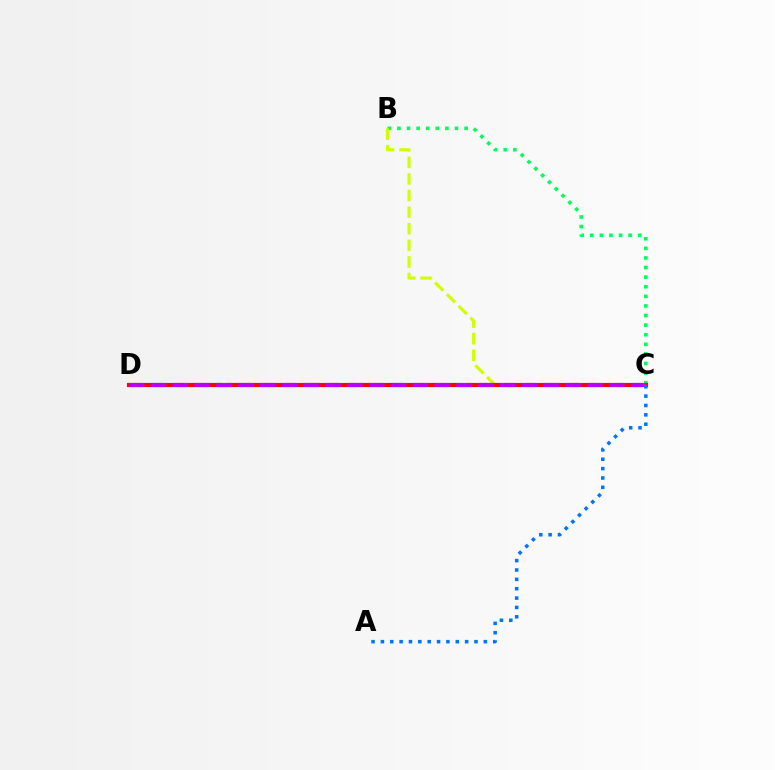{('B', 'C'): [{'color': '#00ff5c', 'line_style': 'dotted', 'thickness': 2.61}, {'color': '#d1ff00', 'line_style': 'dashed', 'thickness': 2.25}], ('C', 'D'): [{'color': '#ff0000', 'line_style': 'solid', 'thickness': 2.97}, {'color': '#b900ff', 'line_style': 'dashed', 'thickness': 2.97}], ('A', 'C'): [{'color': '#0074ff', 'line_style': 'dotted', 'thickness': 2.54}]}